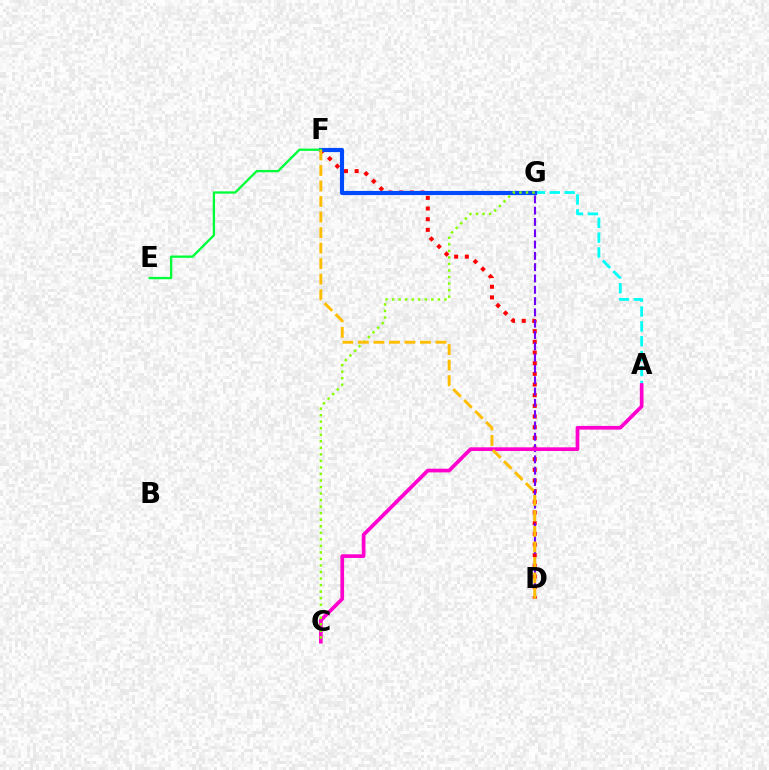{('D', 'F'): [{'color': '#ff0000', 'line_style': 'dotted', 'thickness': 2.9}, {'color': '#ffbd00', 'line_style': 'dashed', 'thickness': 2.11}], ('A', 'G'): [{'color': '#00fff6', 'line_style': 'dashed', 'thickness': 2.02}], ('F', 'G'): [{'color': '#004bff', 'line_style': 'solid', 'thickness': 2.99}], ('D', 'G'): [{'color': '#7200ff', 'line_style': 'dashed', 'thickness': 1.54}], ('A', 'C'): [{'color': '#ff00cf', 'line_style': 'solid', 'thickness': 2.66}], ('E', 'F'): [{'color': '#00ff39', 'line_style': 'solid', 'thickness': 1.67}], ('C', 'G'): [{'color': '#84ff00', 'line_style': 'dotted', 'thickness': 1.78}]}